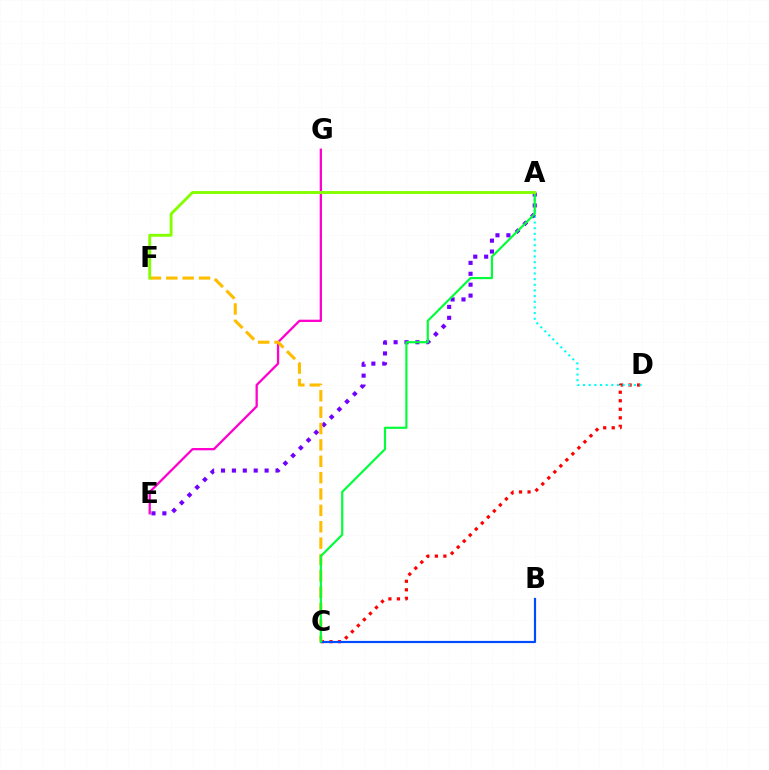{('E', 'G'): [{'color': '#ff00cf', 'line_style': 'solid', 'thickness': 1.65}], ('C', 'D'): [{'color': '#ff0000', 'line_style': 'dotted', 'thickness': 2.31}], ('A', 'D'): [{'color': '#00fff6', 'line_style': 'dotted', 'thickness': 1.54}], ('A', 'E'): [{'color': '#7200ff', 'line_style': 'dotted', 'thickness': 2.96}], ('B', 'C'): [{'color': '#004bff', 'line_style': 'solid', 'thickness': 1.57}], ('C', 'F'): [{'color': '#ffbd00', 'line_style': 'dashed', 'thickness': 2.22}], ('A', 'C'): [{'color': '#00ff39', 'line_style': 'solid', 'thickness': 1.57}], ('A', 'F'): [{'color': '#84ff00', 'line_style': 'solid', 'thickness': 2.08}]}